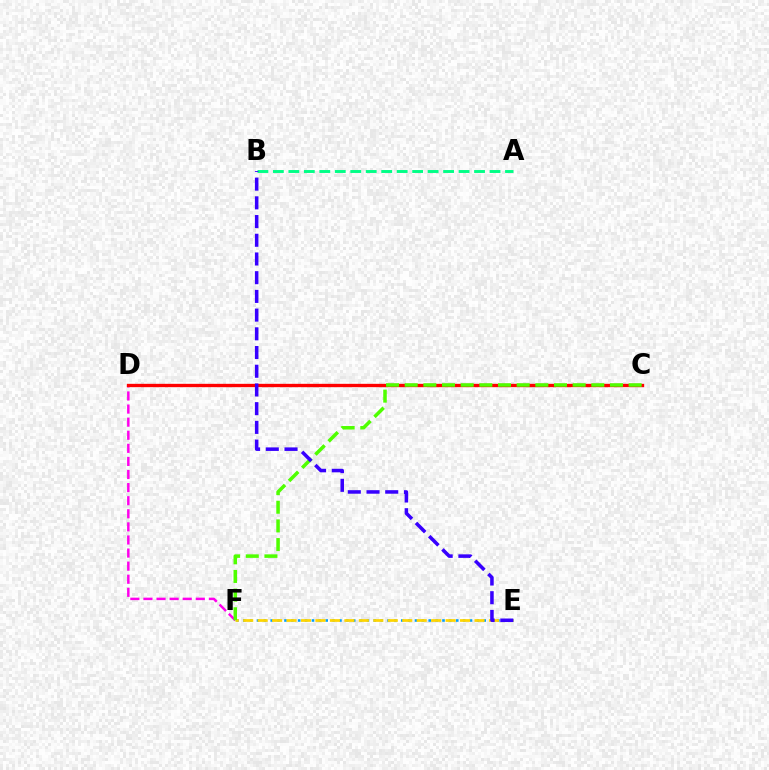{('D', 'F'): [{'color': '#ff00ed', 'line_style': 'dashed', 'thickness': 1.78}], ('E', 'F'): [{'color': '#009eff', 'line_style': 'dotted', 'thickness': 1.87}, {'color': '#ffd500', 'line_style': 'dashed', 'thickness': 1.96}], ('C', 'D'): [{'color': '#ff0000', 'line_style': 'solid', 'thickness': 2.41}], ('A', 'B'): [{'color': '#00ff86', 'line_style': 'dashed', 'thickness': 2.1}], ('C', 'F'): [{'color': '#4fff00', 'line_style': 'dashed', 'thickness': 2.54}], ('B', 'E'): [{'color': '#3700ff', 'line_style': 'dashed', 'thickness': 2.54}]}